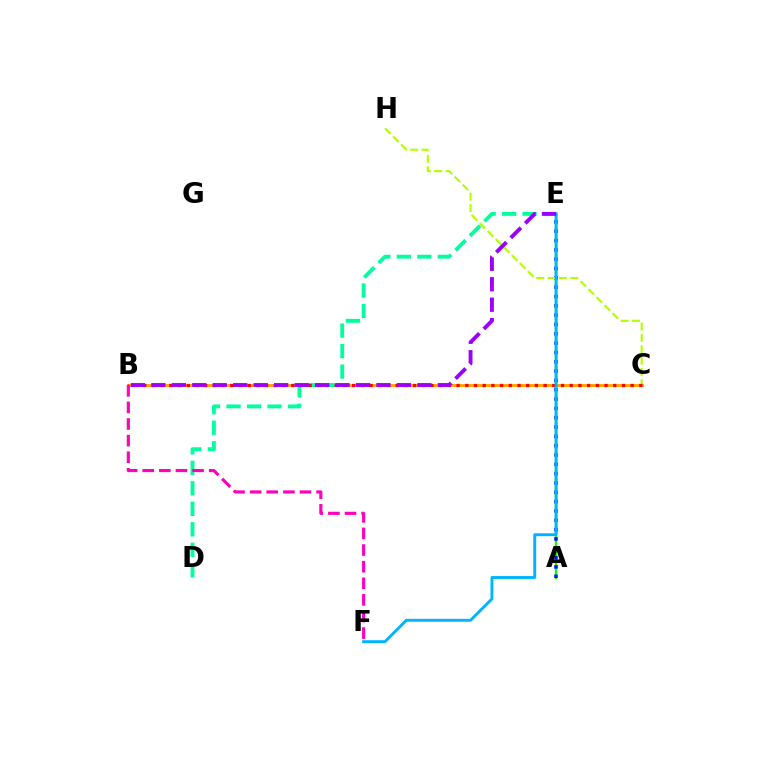{('A', 'E'): [{'color': '#08ff00', 'line_style': 'solid', 'thickness': 1.69}, {'color': '#0010ff', 'line_style': 'dotted', 'thickness': 2.53}], ('B', 'C'): [{'color': '#ffa500', 'line_style': 'solid', 'thickness': 2.11}, {'color': '#ff0000', 'line_style': 'dotted', 'thickness': 2.36}], ('D', 'E'): [{'color': '#00ff9d', 'line_style': 'dashed', 'thickness': 2.78}], ('C', 'H'): [{'color': '#b3ff00', 'line_style': 'dashed', 'thickness': 1.54}], ('E', 'F'): [{'color': '#00b5ff', 'line_style': 'solid', 'thickness': 2.1}], ('B', 'F'): [{'color': '#ff00bd', 'line_style': 'dashed', 'thickness': 2.26}], ('B', 'E'): [{'color': '#9b00ff', 'line_style': 'dashed', 'thickness': 2.78}]}